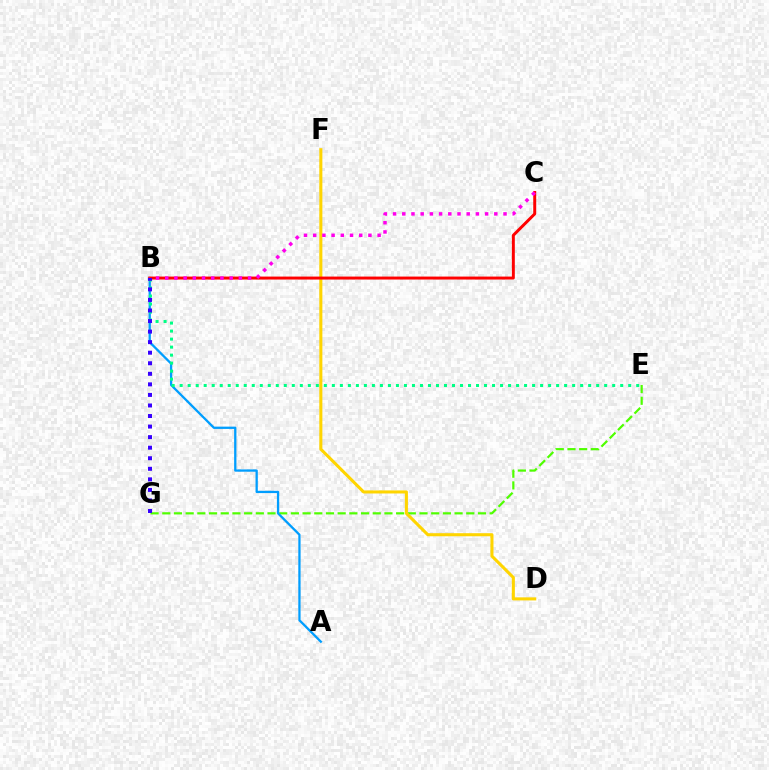{('E', 'G'): [{'color': '#4fff00', 'line_style': 'dashed', 'thickness': 1.59}], ('D', 'F'): [{'color': '#ffd500', 'line_style': 'solid', 'thickness': 2.21}], ('A', 'B'): [{'color': '#009eff', 'line_style': 'solid', 'thickness': 1.65}], ('B', 'C'): [{'color': '#ff0000', 'line_style': 'solid', 'thickness': 2.14}, {'color': '#ff00ed', 'line_style': 'dotted', 'thickness': 2.5}], ('B', 'E'): [{'color': '#00ff86', 'line_style': 'dotted', 'thickness': 2.18}], ('B', 'G'): [{'color': '#3700ff', 'line_style': 'dotted', 'thickness': 2.87}]}